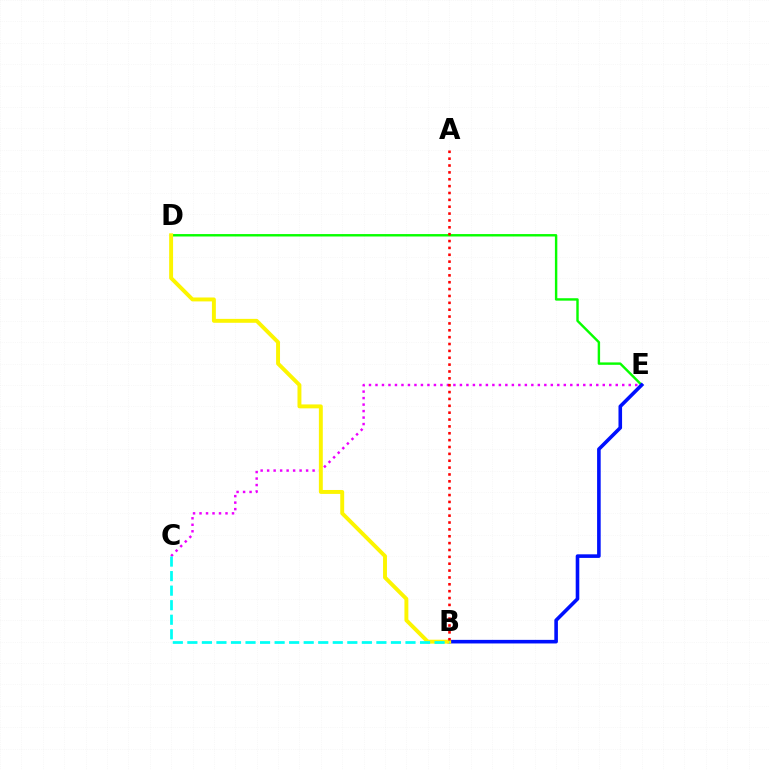{('C', 'E'): [{'color': '#ee00ff', 'line_style': 'dotted', 'thickness': 1.76}], ('D', 'E'): [{'color': '#08ff00', 'line_style': 'solid', 'thickness': 1.74}], ('B', 'E'): [{'color': '#0010ff', 'line_style': 'solid', 'thickness': 2.59}], ('B', 'D'): [{'color': '#fcf500', 'line_style': 'solid', 'thickness': 2.82}], ('B', 'C'): [{'color': '#00fff6', 'line_style': 'dashed', 'thickness': 1.98}], ('A', 'B'): [{'color': '#ff0000', 'line_style': 'dotted', 'thickness': 1.87}]}